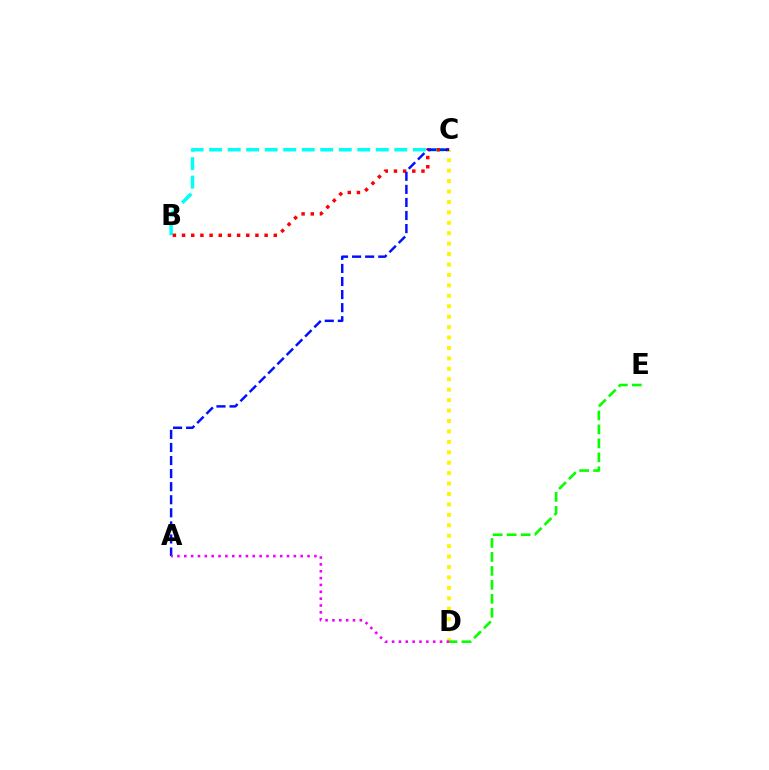{('B', 'C'): [{'color': '#00fff6', 'line_style': 'dashed', 'thickness': 2.52}, {'color': '#ff0000', 'line_style': 'dotted', 'thickness': 2.49}], ('C', 'D'): [{'color': '#fcf500', 'line_style': 'dotted', 'thickness': 2.83}], ('A', 'C'): [{'color': '#0010ff', 'line_style': 'dashed', 'thickness': 1.78}], ('D', 'E'): [{'color': '#08ff00', 'line_style': 'dashed', 'thickness': 1.9}], ('A', 'D'): [{'color': '#ee00ff', 'line_style': 'dotted', 'thickness': 1.86}]}